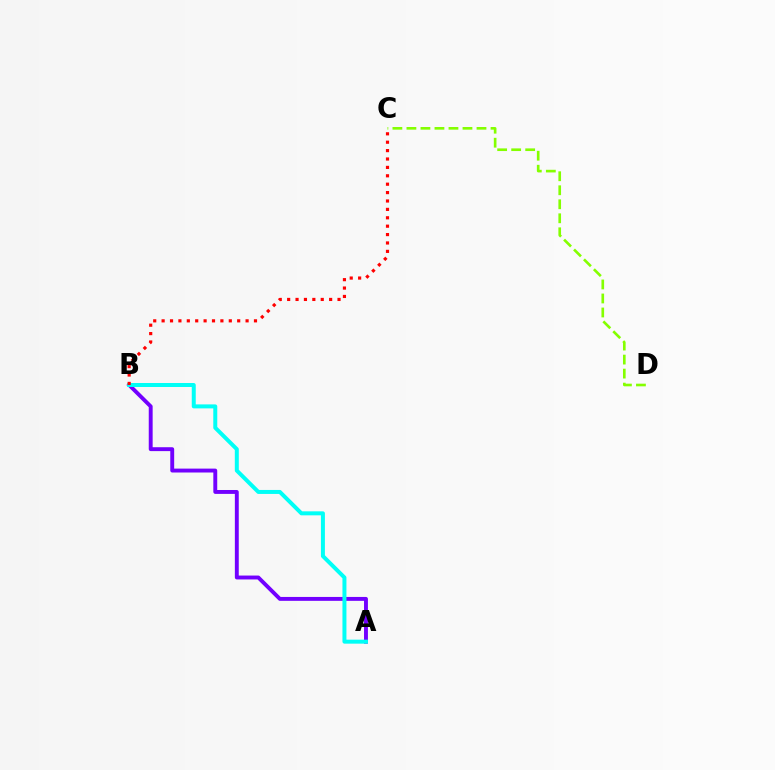{('A', 'B'): [{'color': '#7200ff', 'line_style': 'solid', 'thickness': 2.81}, {'color': '#00fff6', 'line_style': 'solid', 'thickness': 2.87}], ('C', 'D'): [{'color': '#84ff00', 'line_style': 'dashed', 'thickness': 1.9}], ('B', 'C'): [{'color': '#ff0000', 'line_style': 'dotted', 'thickness': 2.28}]}